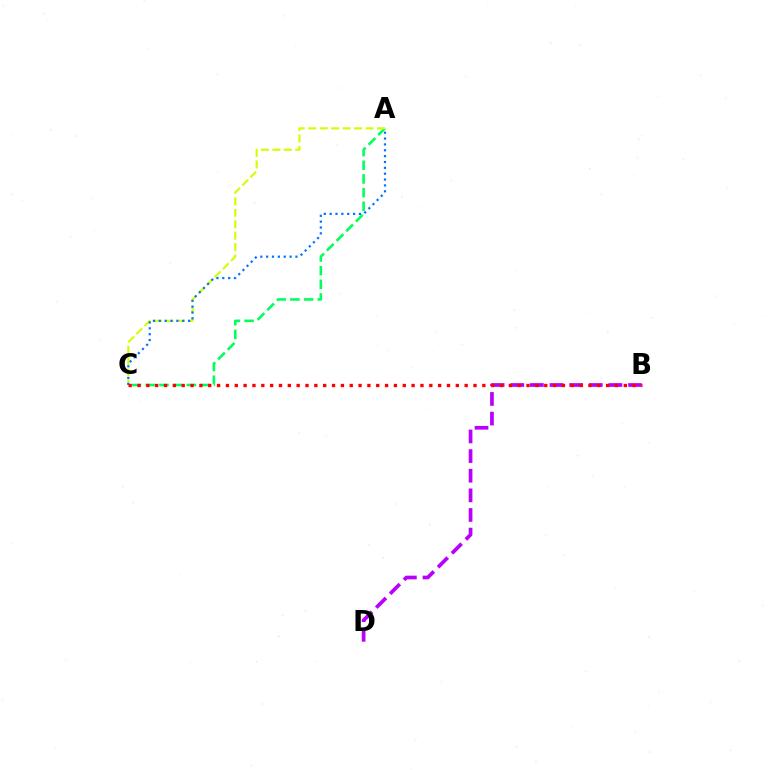{('A', 'C'): [{'color': '#00ff5c', 'line_style': 'dashed', 'thickness': 1.86}, {'color': '#d1ff00', 'line_style': 'dashed', 'thickness': 1.56}, {'color': '#0074ff', 'line_style': 'dotted', 'thickness': 1.59}], ('B', 'D'): [{'color': '#b900ff', 'line_style': 'dashed', 'thickness': 2.67}], ('B', 'C'): [{'color': '#ff0000', 'line_style': 'dotted', 'thickness': 2.4}]}